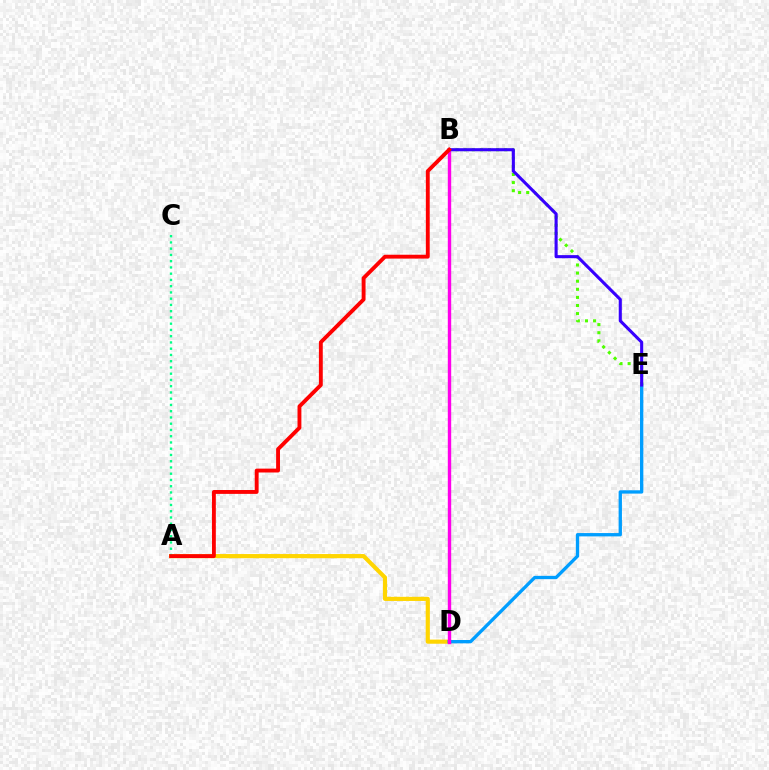{('A', 'D'): [{'color': '#ffd500', 'line_style': 'solid', 'thickness': 2.98}], ('A', 'C'): [{'color': '#00ff86', 'line_style': 'dotted', 'thickness': 1.7}], ('D', 'E'): [{'color': '#009eff', 'line_style': 'solid', 'thickness': 2.39}], ('B', 'E'): [{'color': '#4fff00', 'line_style': 'dotted', 'thickness': 2.2}, {'color': '#3700ff', 'line_style': 'solid', 'thickness': 2.22}], ('B', 'D'): [{'color': '#ff00ed', 'line_style': 'solid', 'thickness': 2.44}], ('A', 'B'): [{'color': '#ff0000', 'line_style': 'solid', 'thickness': 2.78}]}